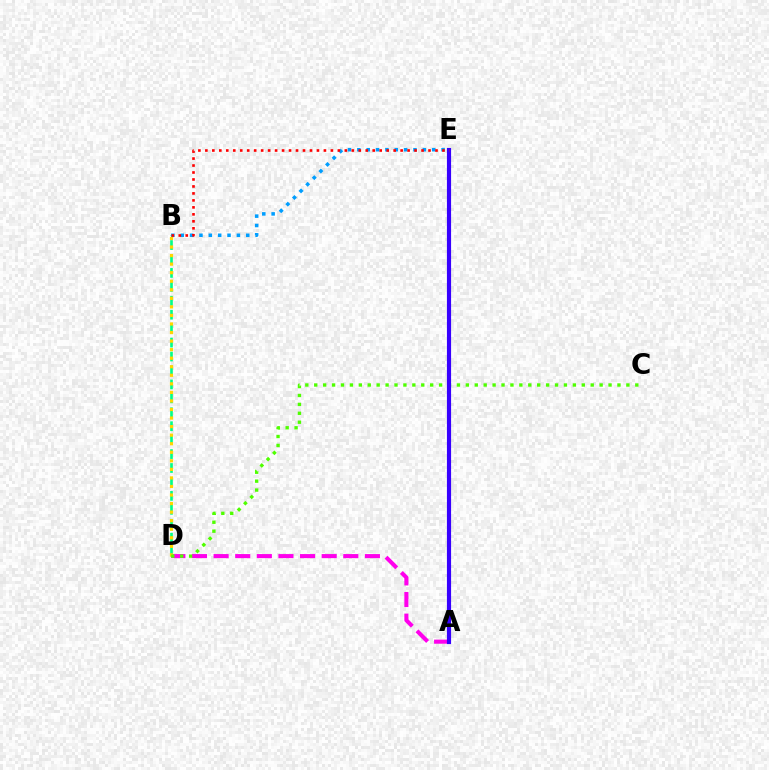{('B', 'D'): [{'color': '#00ff86', 'line_style': 'dashed', 'thickness': 1.89}, {'color': '#ffd500', 'line_style': 'dotted', 'thickness': 2.32}], ('B', 'E'): [{'color': '#009eff', 'line_style': 'dotted', 'thickness': 2.54}, {'color': '#ff0000', 'line_style': 'dotted', 'thickness': 1.89}], ('A', 'D'): [{'color': '#ff00ed', 'line_style': 'dashed', 'thickness': 2.94}], ('C', 'D'): [{'color': '#4fff00', 'line_style': 'dotted', 'thickness': 2.42}], ('A', 'E'): [{'color': '#3700ff', 'line_style': 'solid', 'thickness': 2.99}]}